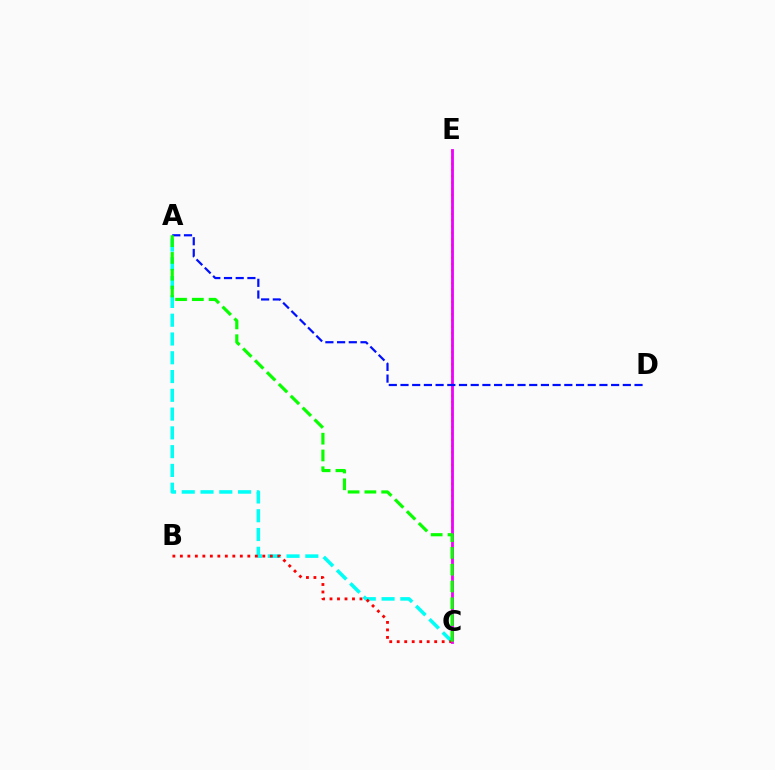{('C', 'E'): [{'color': '#fcf500', 'line_style': 'dotted', 'thickness': 1.7}, {'color': '#ee00ff', 'line_style': 'solid', 'thickness': 2.02}], ('A', 'C'): [{'color': '#00fff6', 'line_style': 'dashed', 'thickness': 2.55}, {'color': '#08ff00', 'line_style': 'dashed', 'thickness': 2.28}], ('B', 'C'): [{'color': '#ff0000', 'line_style': 'dotted', 'thickness': 2.04}], ('A', 'D'): [{'color': '#0010ff', 'line_style': 'dashed', 'thickness': 1.59}]}